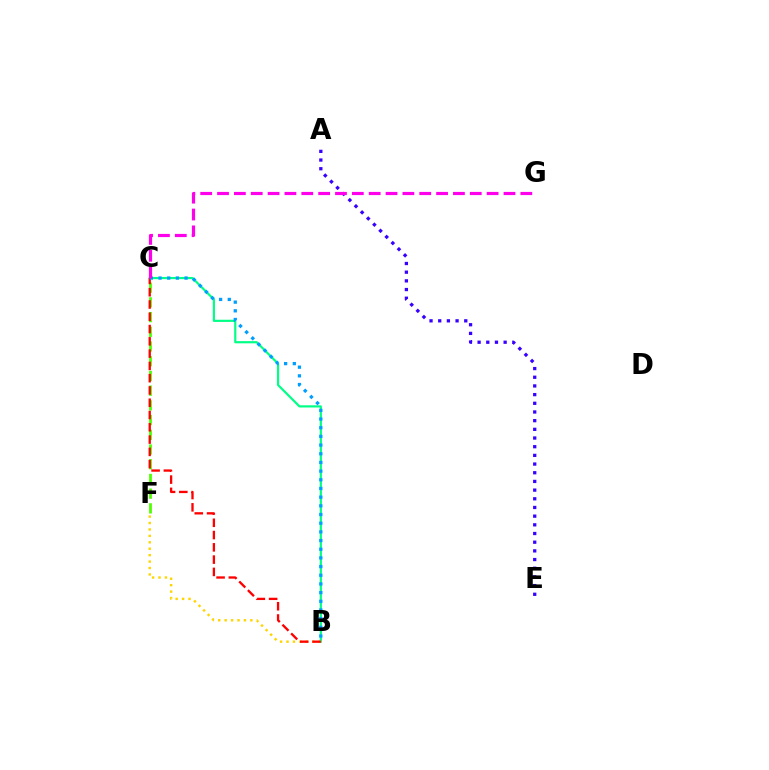{('A', 'E'): [{'color': '#3700ff', 'line_style': 'dotted', 'thickness': 2.36}], ('B', 'C'): [{'color': '#00ff86', 'line_style': 'solid', 'thickness': 1.57}, {'color': '#ff0000', 'line_style': 'dashed', 'thickness': 1.67}, {'color': '#009eff', 'line_style': 'dotted', 'thickness': 2.36}], ('B', 'F'): [{'color': '#ffd500', 'line_style': 'dotted', 'thickness': 1.75}], ('C', 'F'): [{'color': '#4fff00', 'line_style': 'dashed', 'thickness': 2.0}], ('C', 'G'): [{'color': '#ff00ed', 'line_style': 'dashed', 'thickness': 2.29}]}